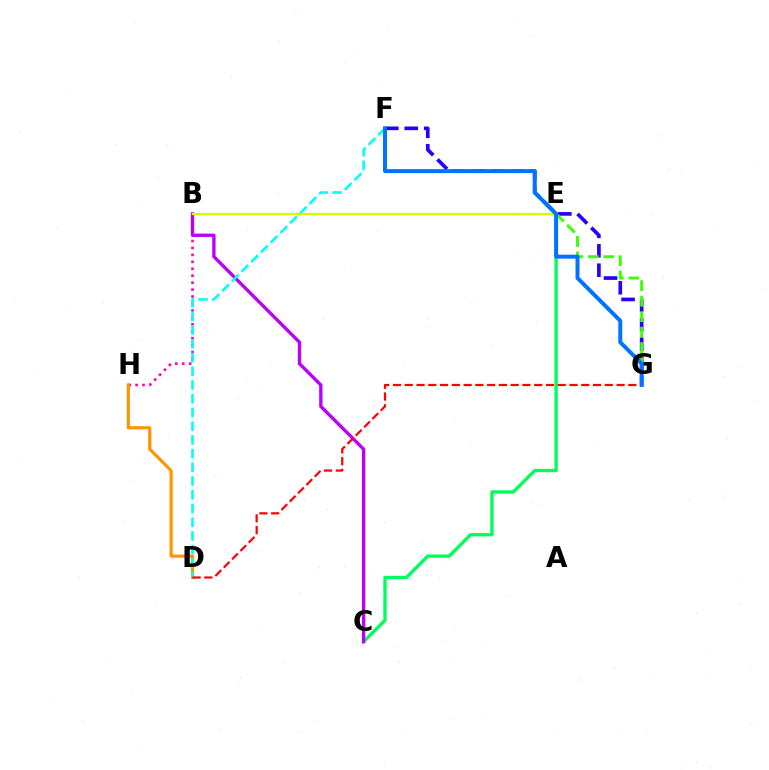{('C', 'E'): [{'color': '#00ff5c', 'line_style': 'solid', 'thickness': 2.41}], ('F', 'G'): [{'color': '#2500ff', 'line_style': 'dashed', 'thickness': 2.64}, {'color': '#0074ff', 'line_style': 'solid', 'thickness': 2.87}], ('B', 'H'): [{'color': '#ff00ac', 'line_style': 'dotted', 'thickness': 1.89}], ('B', 'C'): [{'color': '#b900ff', 'line_style': 'solid', 'thickness': 2.41}], ('E', 'G'): [{'color': '#3dff00', 'line_style': 'dashed', 'thickness': 2.1}], ('D', 'H'): [{'color': '#ff9400', 'line_style': 'solid', 'thickness': 2.29}], ('D', 'F'): [{'color': '#00fff6', 'line_style': 'dashed', 'thickness': 1.86}], ('D', 'G'): [{'color': '#ff0000', 'line_style': 'dashed', 'thickness': 1.6}], ('B', 'E'): [{'color': '#d1ff00', 'line_style': 'solid', 'thickness': 1.66}]}